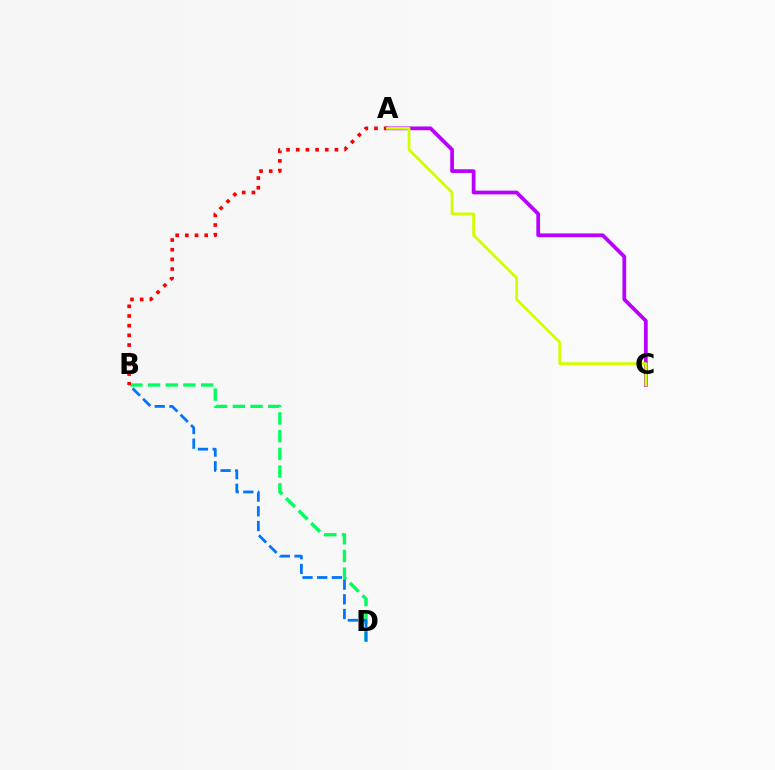{('A', 'C'): [{'color': '#b900ff', 'line_style': 'solid', 'thickness': 2.69}, {'color': '#d1ff00', 'line_style': 'solid', 'thickness': 2.01}], ('B', 'D'): [{'color': '#00ff5c', 'line_style': 'dashed', 'thickness': 2.4}, {'color': '#0074ff', 'line_style': 'dashed', 'thickness': 2.0}], ('A', 'B'): [{'color': '#ff0000', 'line_style': 'dotted', 'thickness': 2.63}]}